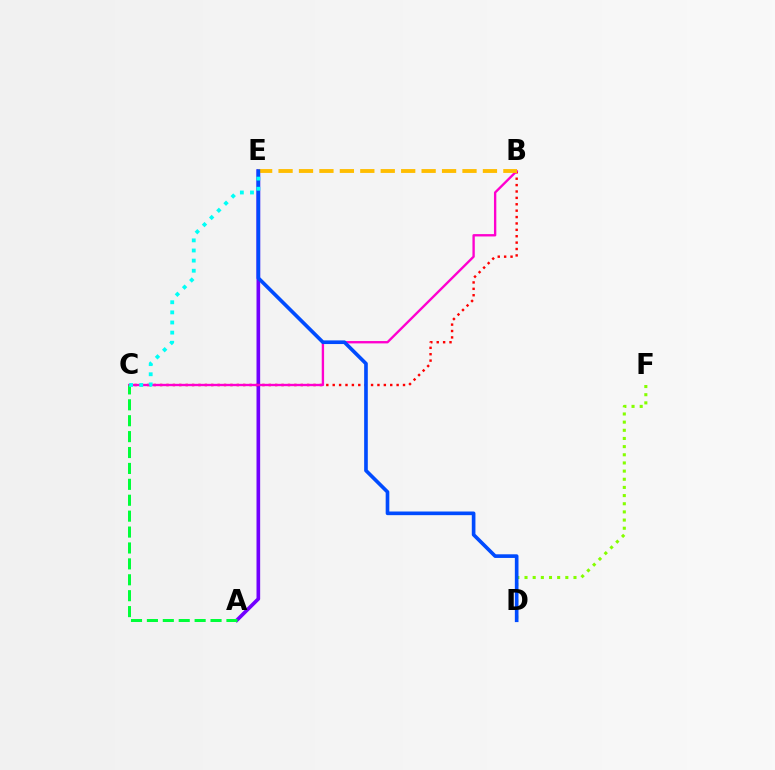{('A', 'E'): [{'color': '#7200ff', 'line_style': 'solid', 'thickness': 2.62}], ('D', 'F'): [{'color': '#84ff00', 'line_style': 'dotted', 'thickness': 2.22}], ('B', 'C'): [{'color': '#ff0000', 'line_style': 'dotted', 'thickness': 1.74}, {'color': '#ff00cf', 'line_style': 'solid', 'thickness': 1.7}], ('B', 'E'): [{'color': '#ffbd00', 'line_style': 'dashed', 'thickness': 2.78}], ('D', 'E'): [{'color': '#004bff', 'line_style': 'solid', 'thickness': 2.63}], ('A', 'C'): [{'color': '#00ff39', 'line_style': 'dashed', 'thickness': 2.16}], ('C', 'E'): [{'color': '#00fff6', 'line_style': 'dotted', 'thickness': 2.75}]}